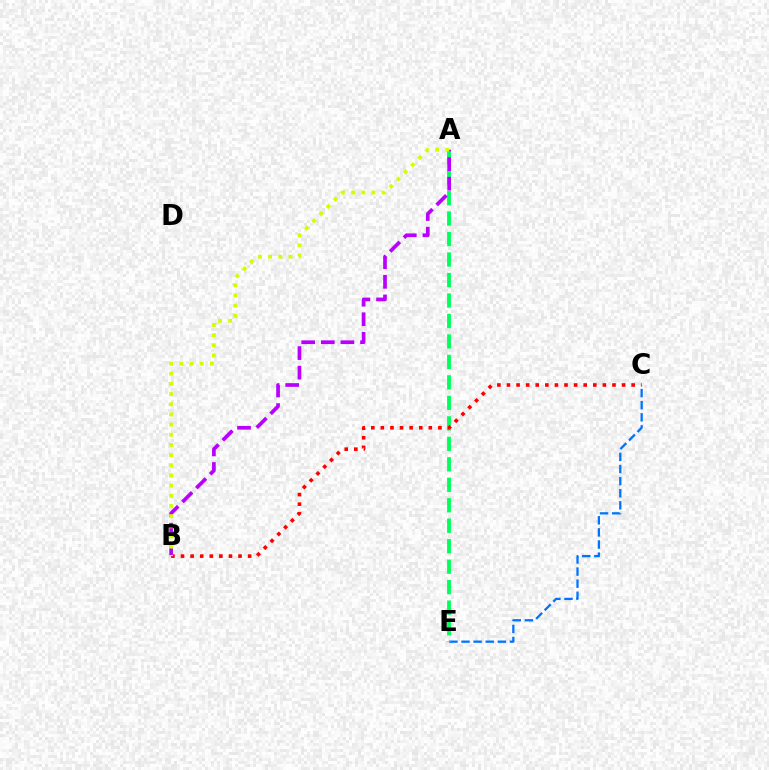{('C', 'E'): [{'color': '#0074ff', 'line_style': 'dashed', 'thickness': 1.65}], ('A', 'E'): [{'color': '#00ff5c', 'line_style': 'dashed', 'thickness': 2.78}], ('B', 'C'): [{'color': '#ff0000', 'line_style': 'dotted', 'thickness': 2.61}], ('A', 'B'): [{'color': '#b900ff', 'line_style': 'dashed', 'thickness': 2.66}, {'color': '#d1ff00', 'line_style': 'dotted', 'thickness': 2.76}]}